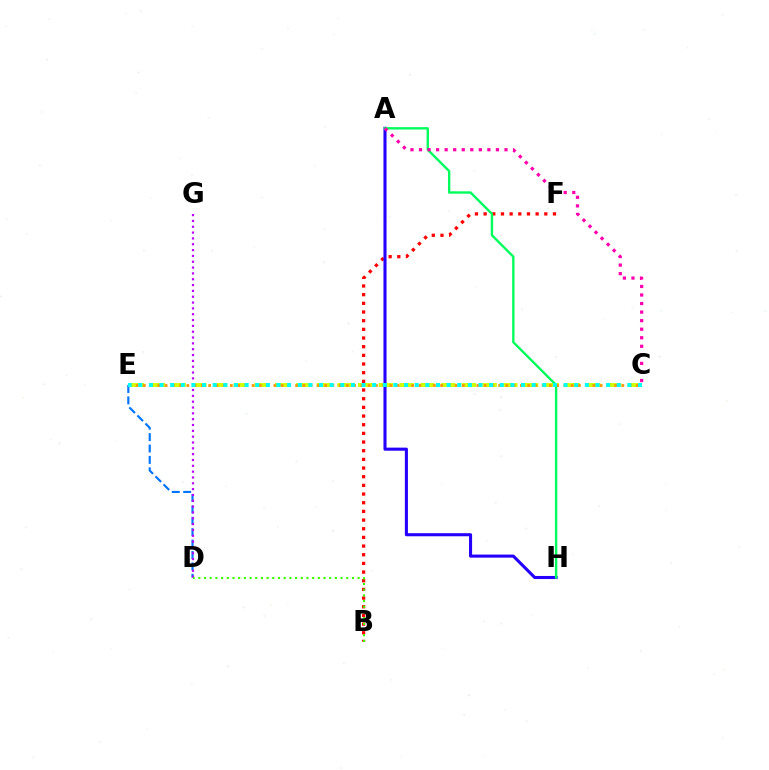{('B', 'F'): [{'color': '#ff0000', 'line_style': 'dotted', 'thickness': 2.36}], ('C', 'E'): [{'color': '#d1ff00', 'line_style': 'dashed', 'thickness': 2.82}, {'color': '#ff9400', 'line_style': 'dotted', 'thickness': 1.97}, {'color': '#00fff6', 'line_style': 'dotted', 'thickness': 2.89}], ('A', 'H'): [{'color': '#2500ff', 'line_style': 'solid', 'thickness': 2.22}, {'color': '#00ff5c', 'line_style': 'solid', 'thickness': 1.72}], ('D', 'E'): [{'color': '#0074ff', 'line_style': 'dashed', 'thickness': 1.55}], ('D', 'G'): [{'color': '#b900ff', 'line_style': 'dotted', 'thickness': 1.58}], ('B', 'D'): [{'color': '#3dff00', 'line_style': 'dotted', 'thickness': 1.55}], ('A', 'C'): [{'color': '#ff00ac', 'line_style': 'dotted', 'thickness': 2.32}]}